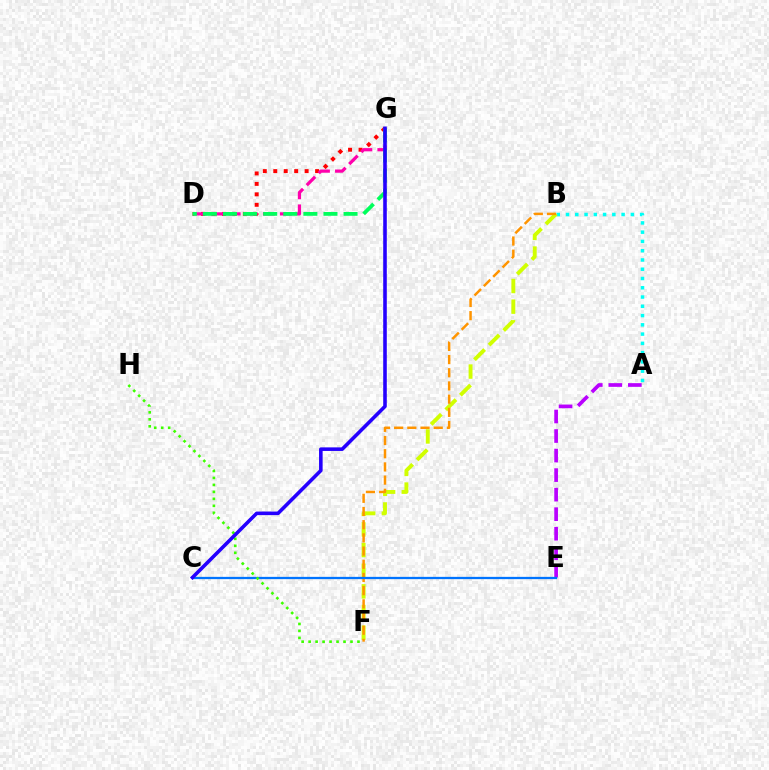{('A', 'B'): [{'color': '#00fff6', 'line_style': 'dotted', 'thickness': 2.52}], ('B', 'F'): [{'color': '#d1ff00', 'line_style': 'dashed', 'thickness': 2.81}, {'color': '#ff9400', 'line_style': 'dashed', 'thickness': 1.79}], ('A', 'E'): [{'color': '#b900ff', 'line_style': 'dashed', 'thickness': 2.65}], ('D', 'G'): [{'color': '#ff0000', 'line_style': 'dotted', 'thickness': 2.84}, {'color': '#ff00ac', 'line_style': 'dashed', 'thickness': 2.32}, {'color': '#00ff5c', 'line_style': 'dashed', 'thickness': 2.73}], ('C', 'E'): [{'color': '#0074ff', 'line_style': 'solid', 'thickness': 1.63}], ('F', 'H'): [{'color': '#3dff00', 'line_style': 'dotted', 'thickness': 1.9}], ('C', 'G'): [{'color': '#2500ff', 'line_style': 'solid', 'thickness': 2.58}]}